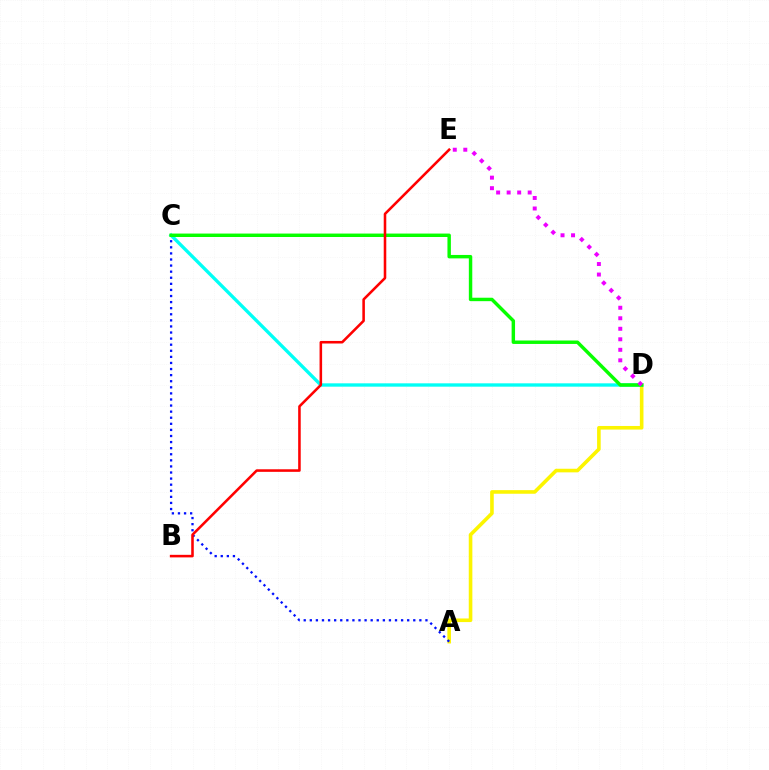{('A', 'D'): [{'color': '#fcf500', 'line_style': 'solid', 'thickness': 2.59}], ('A', 'C'): [{'color': '#0010ff', 'line_style': 'dotted', 'thickness': 1.65}], ('C', 'D'): [{'color': '#00fff6', 'line_style': 'solid', 'thickness': 2.41}, {'color': '#08ff00', 'line_style': 'solid', 'thickness': 2.47}], ('D', 'E'): [{'color': '#ee00ff', 'line_style': 'dotted', 'thickness': 2.86}], ('B', 'E'): [{'color': '#ff0000', 'line_style': 'solid', 'thickness': 1.84}]}